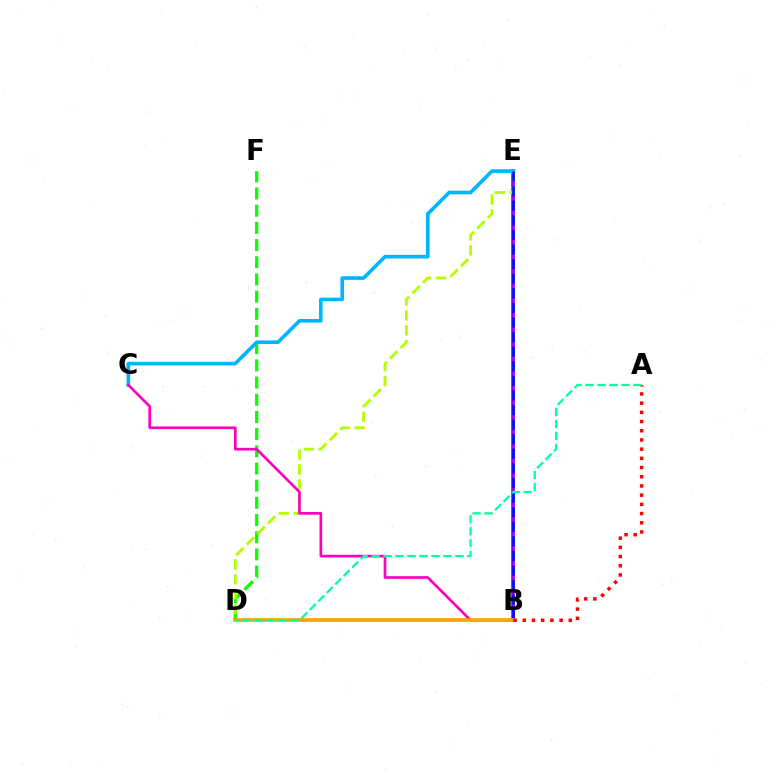{('D', 'F'): [{'color': '#08ff00', 'line_style': 'dashed', 'thickness': 2.33}], ('B', 'E'): [{'color': '#9b00ff', 'line_style': 'solid', 'thickness': 2.62}, {'color': '#0010ff', 'line_style': 'dashed', 'thickness': 1.98}], ('D', 'E'): [{'color': '#b3ff00', 'line_style': 'dashed', 'thickness': 2.02}], ('C', 'E'): [{'color': '#00b5ff', 'line_style': 'solid', 'thickness': 2.6}], ('B', 'C'): [{'color': '#ff00bd', 'line_style': 'solid', 'thickness': 1.93}], ('B', 'D'): [{'color': '#ffa500', 'line_style': 'solid', 'thickness': 2.67}], ('A', 'B'): [{'color': '#ff0000', 'line_style': 'dotted', 'thickness': 2.5}], ('A', 'D'): [{'color': '#00ff9d', 'line_style': 'dashed', 'thickness': 1.63}]}